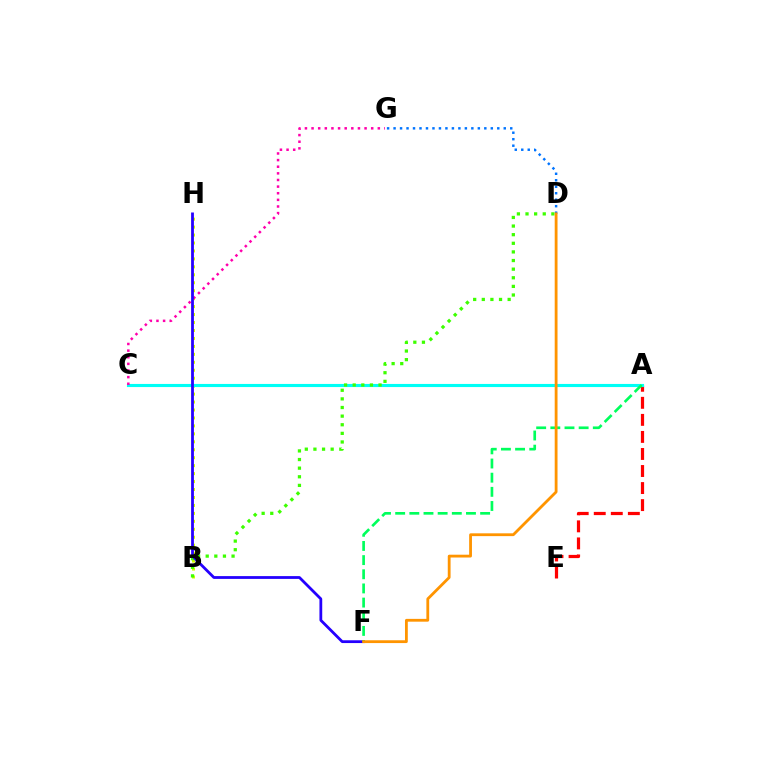{('B', 'H'): [{'color': '#d1ff00', 'line_style': 'dotted', 'thickness': 2.16}], ('A', 'E'): [{'color': '#ff0000', 'line_style': 'dashed', 'thickness': 2.32}], ('A', 'C'): [{'color': '#b900ff', 'line_style': 'dotted', 'thickness': 1.96}, {'color': '#00fff6', 'line_style': 'solid', 'thickness': 2.25}], ('D', 'G'): [{'color': '#0074ff', 'line_style': 'dotted', 'thickness': 1.76}], ('C', 'G'): [{'color': '#ff00ac', 'line_style': 'dotted', 'thickness': 1.8}], ('B', 'D'): [{'color': '#3dff00', 'line_style': 'dotted', 'thickness': 2.34}], ('F', 'H'): [{'color': '#2500ff', 'line_style': 'solid', 'thickness': 2.01}], ('A', 'F'): [{'color': '#00ff5c', 'line_style': 'dashed', 'thickness': 1.92}], ('D', 'F'): [{'color': '#ff9400', 'line_style': 'solid', 'thickness': 2.02}]}